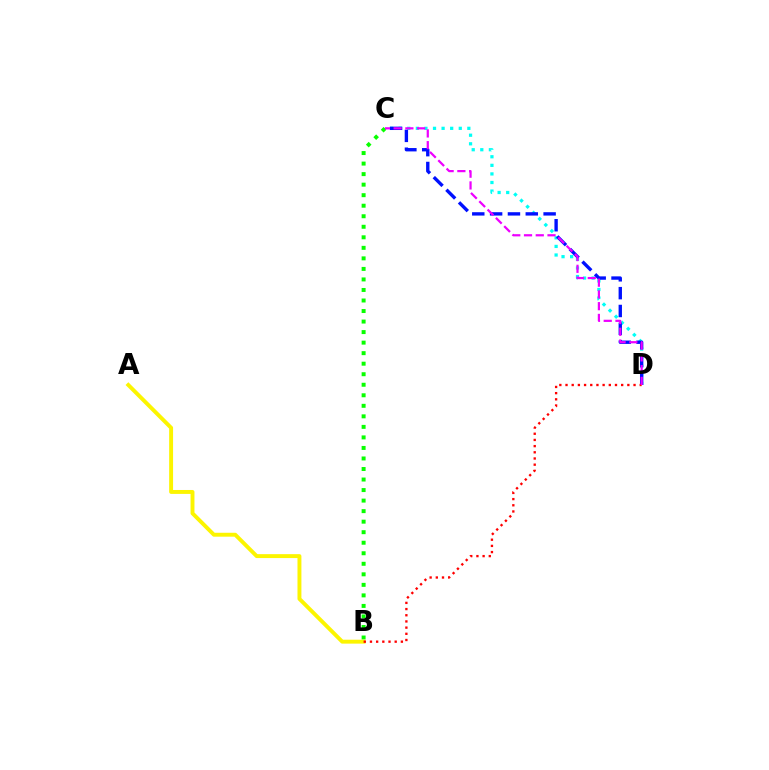{('B', 'C'): [{'color': '#08ff00', 'line_style': 'dotted', 'thickness': 2.86}], ('C', 'D'): [{'color': '#00fff6', 'line_style': 'dotted', 'thickness': 2.33}, {'color': '#0010ff', 'line_style': 'dashed', 'thickness': 2.42}, {'color': '#ee00ff', 'line_style': 'dashed', 'thickness': 1.6}], ('A', 'B'): [{'color': '#fcf500', 'line_style': 'solid', 'thickness': 2.82}], ('B', 'D'): [{'color': '#ff0000', 'line_style': 'dotted', 'thickness': 1.68}]}